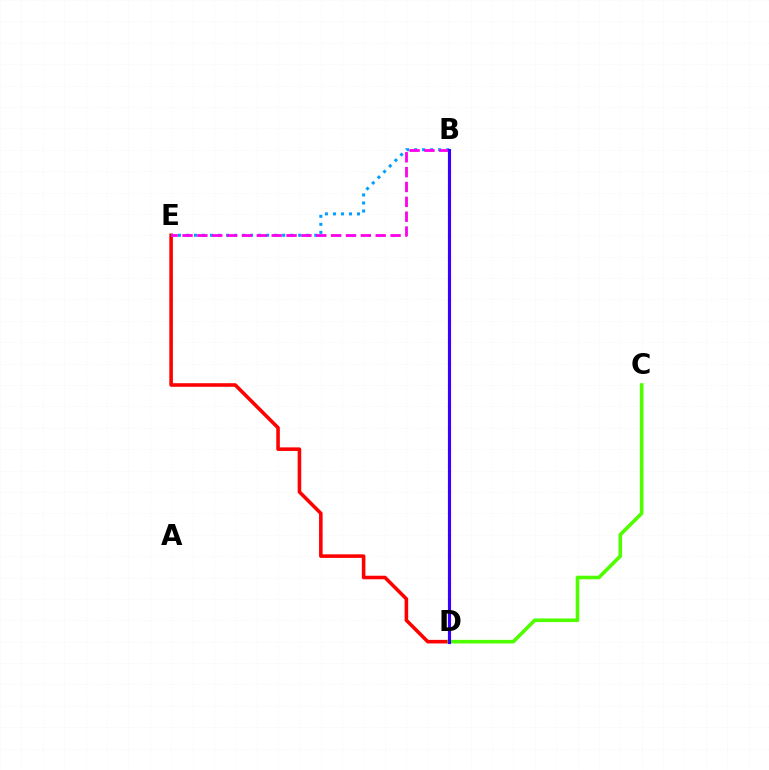{('D', 'E'): [{'color': '#ff0000', 'line_style': 'solid', 'thickness': 2.57}], ('B', 'D'): [{'color': '#00ff86', 'line_style': 'dashed', 'thickness': 1.82}, {'color': '#ffd500', 'line_style': 'dashed', 'thickness': 1.56}, {'color': '#3700ff', 'line_style': 'solid', 'thickness': 2.25}], ('B', 'E'): [{'color': '#009eff', 'line_style': 'dotted', 'thickness': 2.18}, {'color': '#ff00ed', 'line_style': 'dashed', 'thickness': 2.02}], ('C', 'D'): [{'color': '#4fff00', 'line_style': 'solid', 'thickness': 2.6}]}